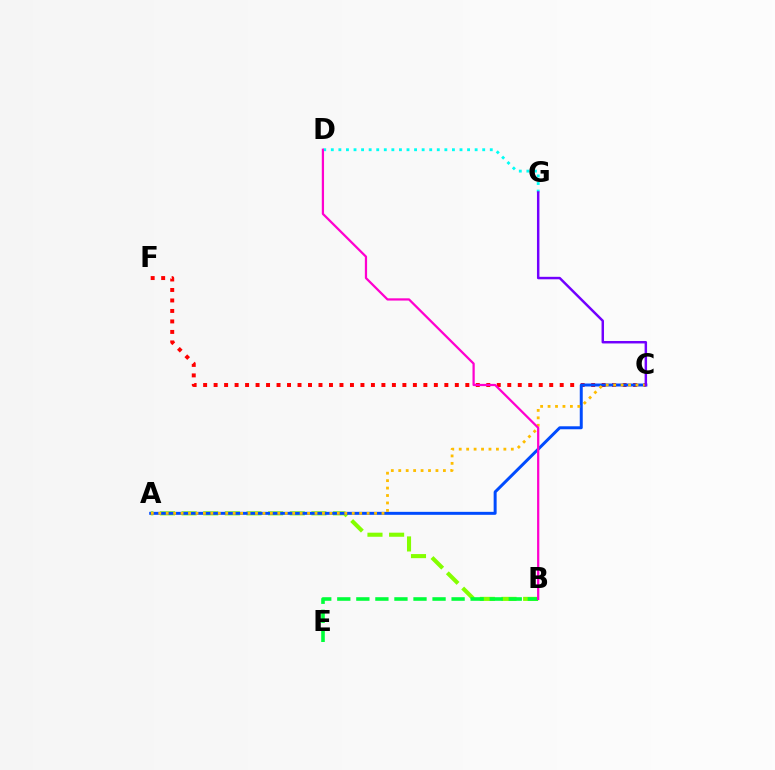{('C', 'F'): [{'color': '#ff0000', 'line_style': 'dotted', 'thickness': 2.85}], ('A', 'B'): [{'color': '#84ff00', 'line_style': 'dashed', 'thickness': 2.94}], ('B', 'E'): [{'color': '#00ff39', 'line_style': 'dashed', 'thickness': 2.59}], ('A', 'C'): [{'color': '#004bff', 'line_style': 'solid', 'thickness': 2.14}, {'color': '#ffbd00', 'line_style': 'dotted', 'thickness': 2.02}], ('D', 'G'): [{'color': '#00fff6', 'line_style': 'dotted', 'thickness': 2.06}], ('C', 'G'): [{'color': '#7200ff', 'line_style': 'solid', 'thickness': 1.78}], ('B', 'D'): [{'color': '#ff00cf', 'line_style': 'solid', 'thickness': 1.62}]}